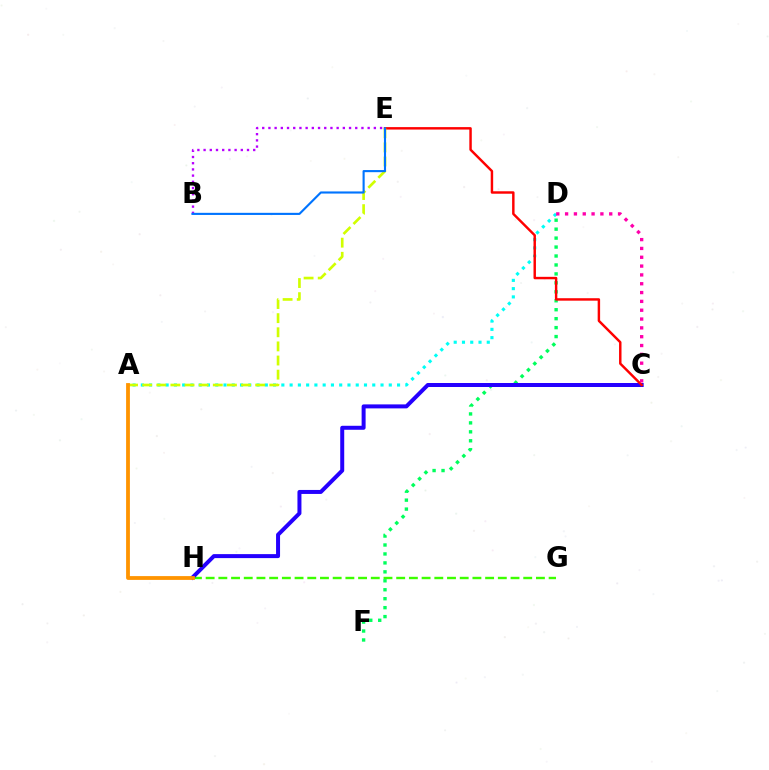{('G', 'H'): [{'color': '#3dff00', 'line_style': 'dashed', 'thickness': 1.73}], ('D', 'F'): [{'color': '#00ff5c', 'line_style': 'dotted', 'thickness': 2.43}], ('A', 'D'): [{'color': '#00fff6', 'line_style': 'dotted', 'thickness': 2.25}], ('C', 'H'): [{'color': '#2500ff', 'line_style': 'solid', 'thickness': 2.87}], ('C', 'E'): [{'color': '#ff0000', 'line_style': 'solid', 'thickness': 1.76}], ('C', 'D'): [{'color': '#ff00ac', 'line_style': 'dotted', 'thickness': 2.4}], ('A', 'E'): [{'color': '#d1ff00', 'line_style': 'dashed', 'thickness': 1.92}], ('A', 'H'): [{'color': '#ff9400', 'line_style': 'solid', 'thickness': 2.74}], ('B', 'E'): [{'color': '#b900ff', 'line_style': 'dotted', 'thickness': 1.69}, {'color': '#0074ff', 'line_style': 'solid', 'thickness': 1.53}]}